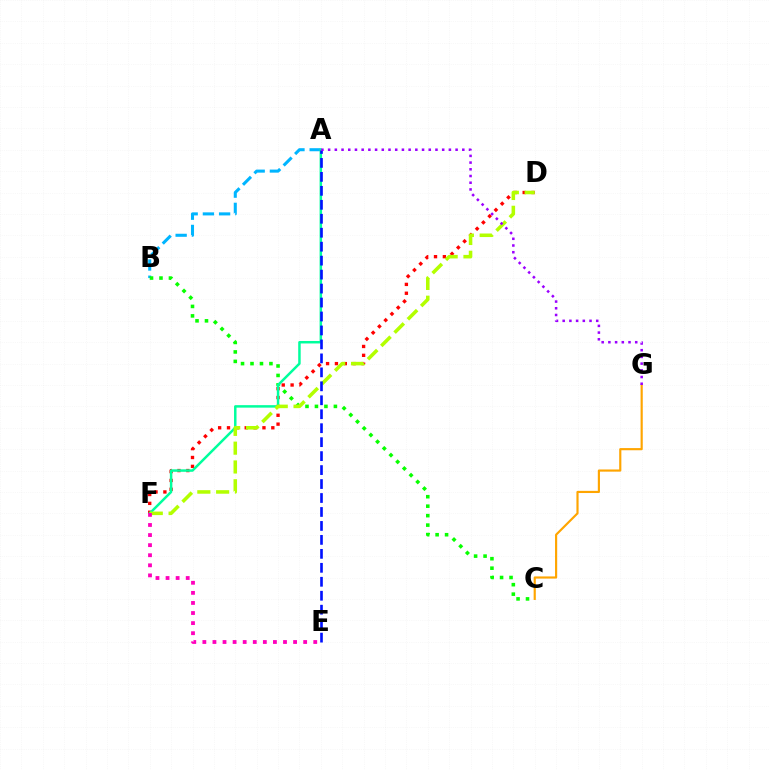{('D', 'F'): [{'color': '#ff0000', 'line_style': 'dotted', 'thickness': 2.41}, {'color': '#b3ff00', 'line_style': 'dashed', 'thickness': 2.55}], ('C', 'G'): [{'color': '#ffa500', 'line_style': 'solid', 'thickness': 1.56}], ('A', 'B'): [{'color': '#00b5ff', 'line_style': 'dashed', 'thickness': 2.2}], ('B', 'C'): [{'color': '#08ff00', 'line_style': 'dotted', 'thickness': 2.57}], ('A', 'F'): [{'color': '#00ff9d', 'line_style': 'solid', 'thickness': 1.79}], ('E', 'F'): [{'color': '#ff00bd', 'line_style': 'dotted', 'thickness': 2.74}], ('A', 'E'): [{'color': '#0010ff', 'line_style': 'dashed', 'thickness': 1.9}], ('A', 'G'): [{'color': '#9b00ff', 'line_style': 'dotted', 'thickness': 1.82}]}